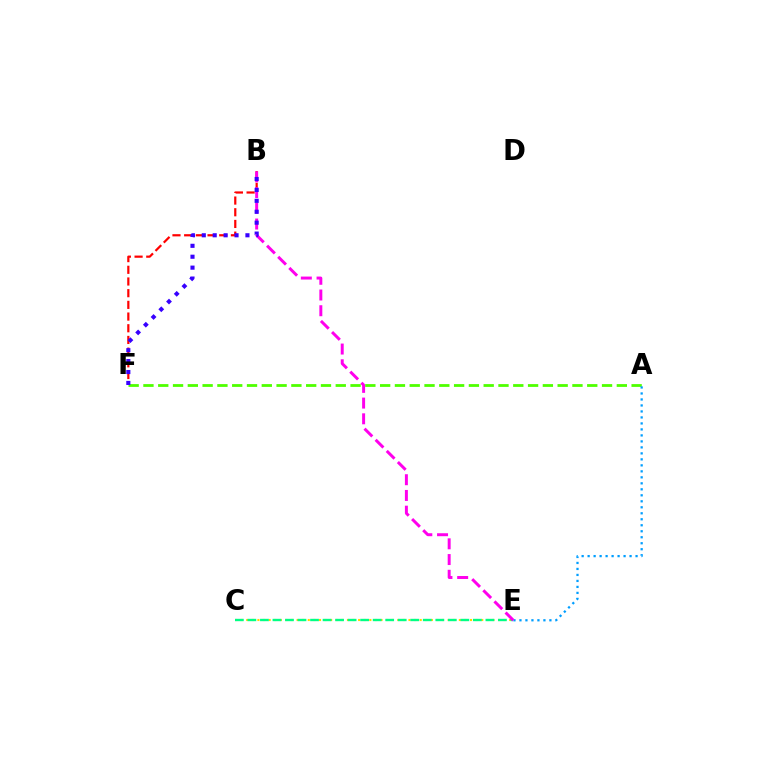{('B', 'F'): [{'color': '#ff0000', 'line_style': 'dashed', 'thickness': 1.59}, {'color': '#3700ff', 'line_style': 'dotted', 'thickness': 2.97}], ('A', 'F'): [{'color': '#4fff00', 'line_style': 'dashed', 'thickness': 2.01}], ('A', 'E'): [{'color': '#009eff', 'line_style': 'dotted', 'thickness': 1.63}], ('C', 'E'): [{'color': '#ffd500', 'line_style': 'dotted', 'thickness': 1.52}, {'color': '#00ff86', 'line_style': 'dashed', 'thickness': 1.7}], ('B', 'E'): [{'color': '#ff00ed', 'line_style': 'dashed', 'thickness': 2.14}]}